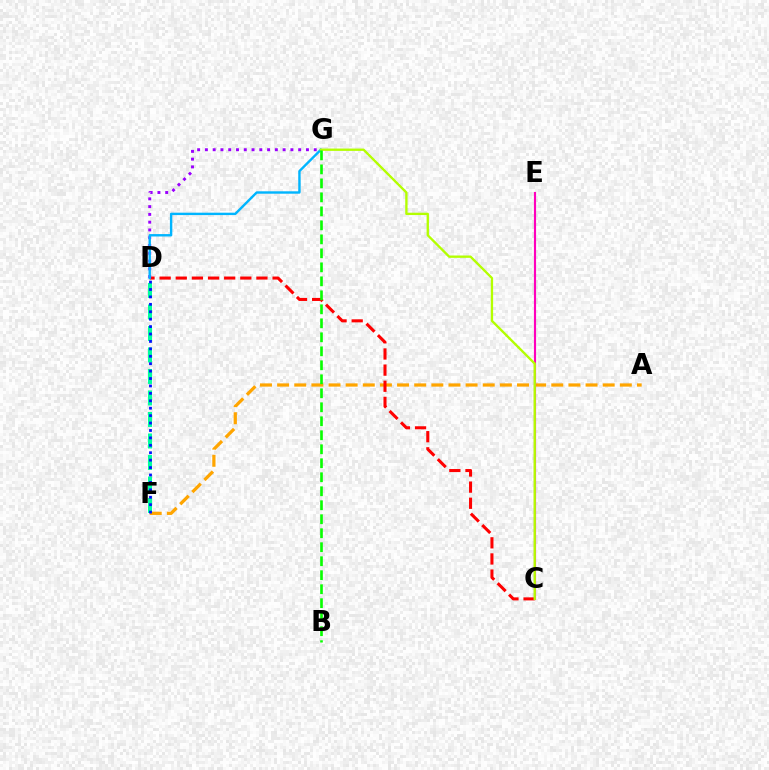{('A', 'F'): [{'color': '#ffa500', 'line_style': 'dashed', 'thickness': 2.33}], ('C', 'D'): [{'color': '#ff0000', 'line_style': 'dashed', 'thickness': 2.19}], ('C', 'E'): [{'color': '#ff00bd', 'line_style': 'solid', 'thickness': 1.55}], ('D', 'G'): [{'color': '#9b00ff', 'line_style': 'dotted', 'thickness': 2.11}, {'color': '#00b5ff', 'line_style': 'solid', 'thickness': 1.73}], ('D', 'F'): [{'color': '#00ff9d', 'line_style': 'dashed', 'thickness': 2.92}, {'color': '#0010ff', 'line_style': 'dotted', 'thickness': 2.02}], ('C', 'G'): [{'color': '#b3ff00', 'line_style': 'solid', 'thickness': 1.68}], ('B', 'G'): [{'color': '#08ff00', 'line_style': 'dashed', 'thickness': 1.9}]}